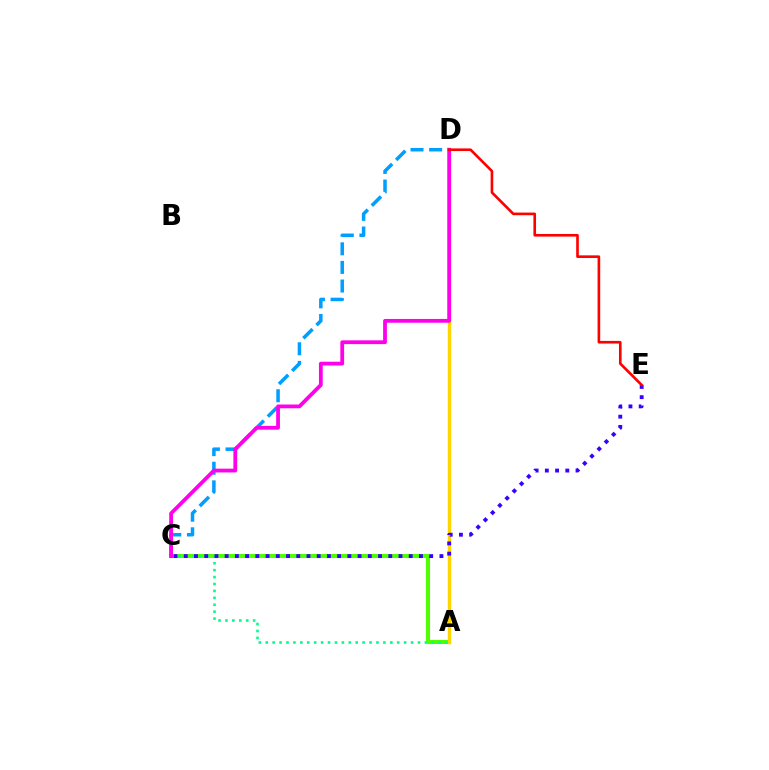{('A', 'C'): [{'color': '#4fff00', 'line_style': 'solid', 'thickness': 2.91}, {'color': '#00ff86', 'line_style': 'dotted', 'thickness': 1.88}], ('C', 'D'): [{'color': '#009eff', 'line_style': 'dashed', 'thickness': 2.53}, {'color': '#ff00ed', 'line_style': 'solid', 'thickness': 2.72}], ('A', 'D'): [{'color': '#ffd500', 'line_style': 'solid', 'thickness': 2.45}], ('C', 'E'): [{'color': '#3700ff', 'line_style': 'dotted', 'thickness': 2.78}], ('D', 'E'): [{'color': '#ff0000', 'line_style': 'solid', 'thickness': 1.9}]}